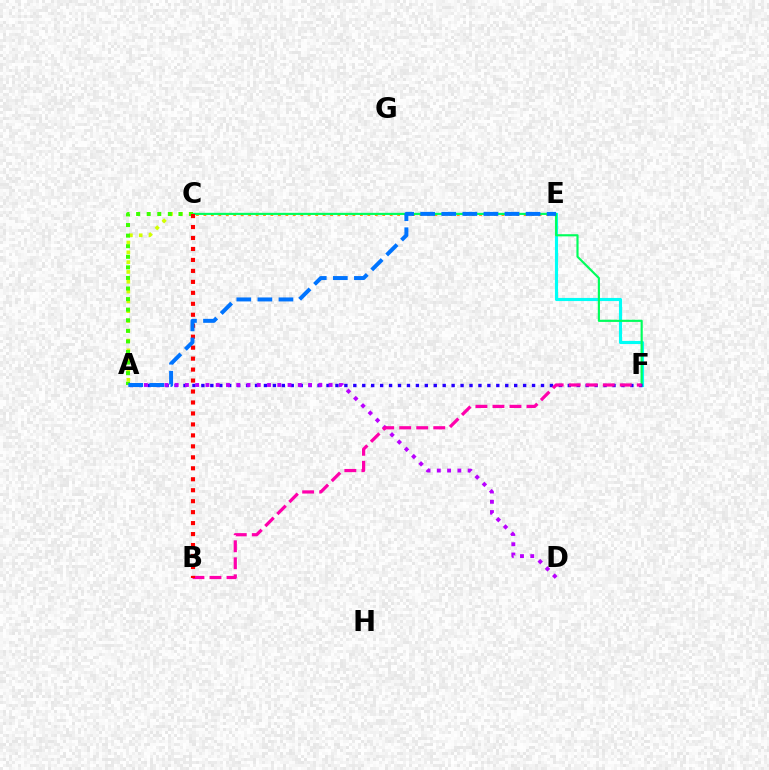{('C', 'E'): [{'color': '#ff9400', 'line_style': 'dotted', 'thickness': 2.02}], ('E', 'F'): [{'color': '#00fff6', 'line_style': 'solid', 'thickness': 2.24}], ('C', 'F'): [{'color': '#00ff5c', 'line_style': 'solid', 'thickness': 1.55}], ('A', 'F'): [{'color': '#2500ff', 'line_style': 'dotted', 'thickness': 2.43}], ('A', 'D'): [{'color': '#b900ff', 'line_style': 'dotted', 'thickness': 2.79}], ('A', 'C'): [{'color': '#d1ff00', 'line_style': 'dotted', 'thickness': 2.66}, {'color': '#3dff00', 'line_style': 'dotted', 'thickness': 2.87}], ('B', 'F'): [{'color': '#ff00ac', 'line_style': 'dashed', 'thickness': 2.31}], ('B', 'C'): [{'color': '#ff0000', 'line_style': 'dotted', 'thickness': 2.98}], ('A', 'E'): [{'color': '#0074ff', 'line_style': 'dashed', 'thickness': 2.86}]}